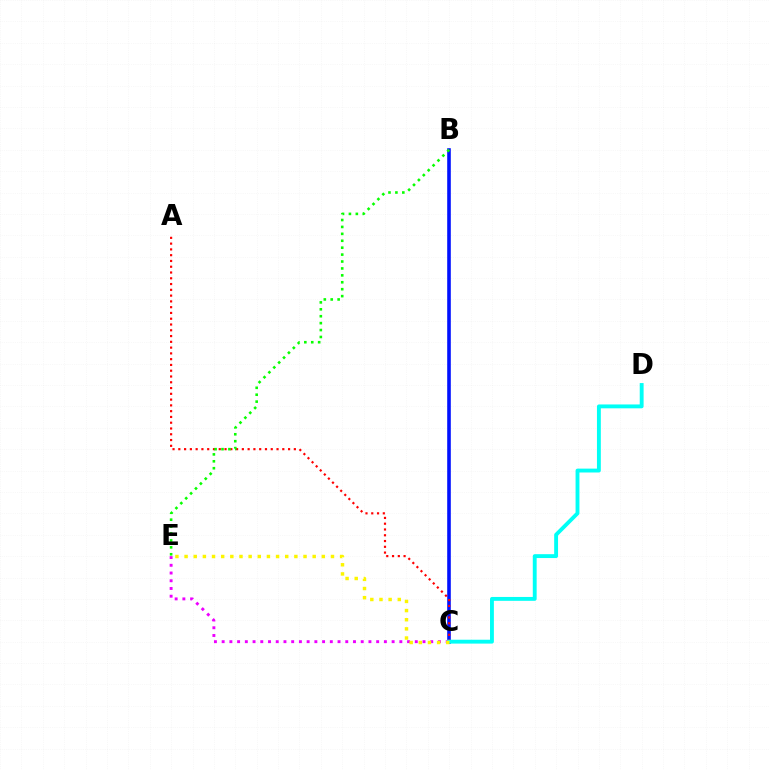{('B', 'C'): [{'color': '#0010ff', 'line_style': 'solid', 'thickness': 2.59}], ('C', 'E'): [{'color': '#ee00ff', 'line_style': 'dotted', 'thickness': 2.1}, {'color': '#fcf500', 'line_style': 'dotted', 'thickness': 2.49}], ('A', 'C'): [{'color': '#ff0000', 'line_style': 'dotted', 'thickness': 1.57}], ('B', 'E'): [{'color': '#08ff00', 'line_style': 'dotted', 'thickness': 1.88}], ('C', 'D'): [{'color': '#00fff6', 'line_style': 'solid', 'thickness': 2.79}]}